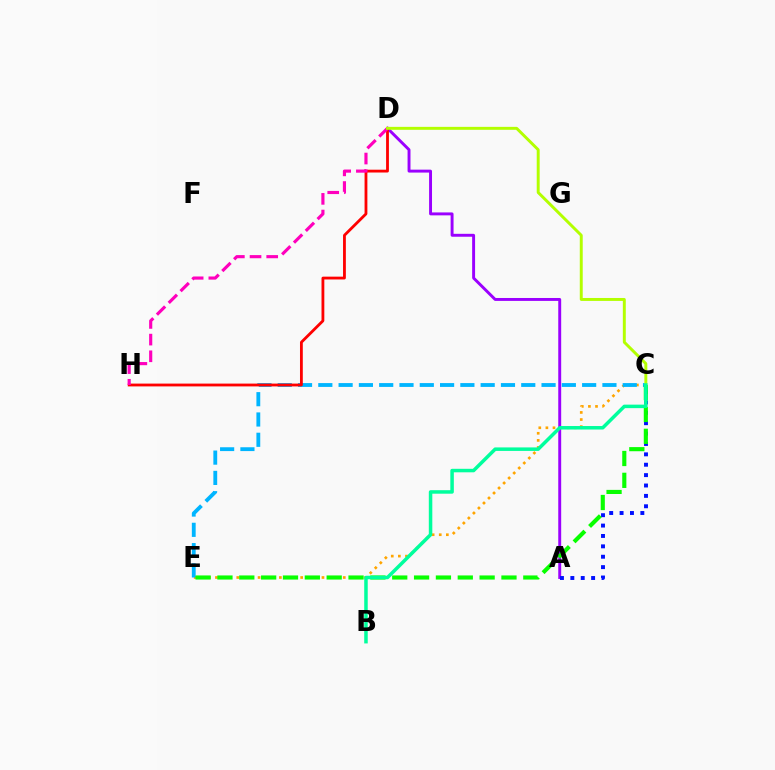{('C', 'E'): [{'color': '#ffa500', 'line_style': 'dotted', 'thickness': 1.93}, {'color': '#00b5ff', 'line_style': 'dashed', 'thickness': 2.76}, {'color': '#08ff00', 'line_style': 'dashed', 'thickness': 2.97}], ('A', 'D'): [{'color': '#9b00ff', 'line_style': 'solid', 'thickness': 2.11}], ('A', 'C'): [{'color': '#0010ff', 'line_style': 'dotted', 'thickness': 2.82}], ('D', 'H'): [{'color': '#ff0000', 'line_style': 'solid', 'thickness': 2.03}, {'color': '#ff00bd', 'line_style': 'dashed', 'thickness': 2.27}], ('C', 'D'): [{'color': '#b3ff00', 'line_style': 'solid', 'thickness': 2.12}], ('B', 'C'): [{'color': '#00ff9d', 'line_style': 'solid', 'thickness': 2.52}]}